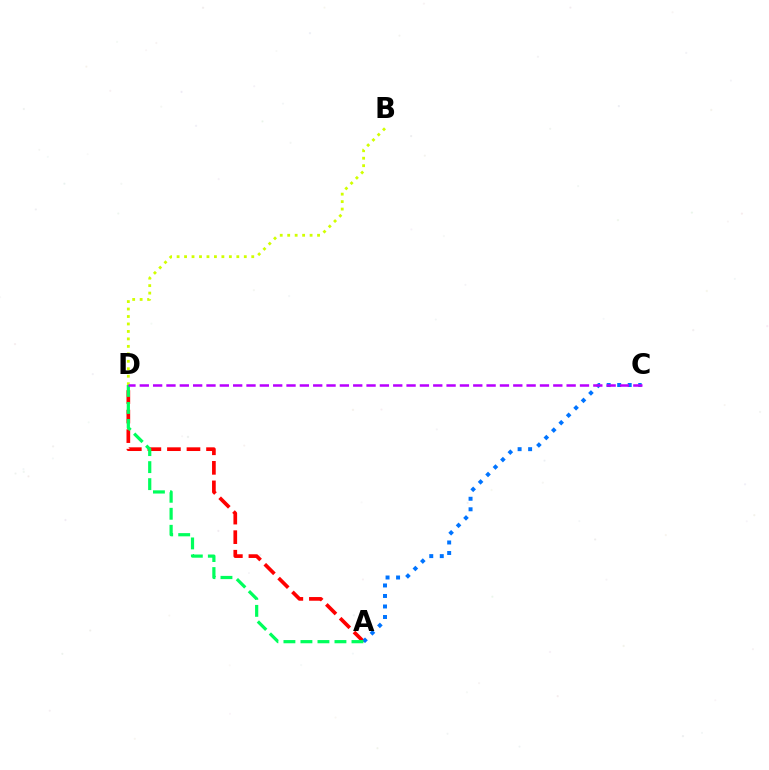{('A', 'D'): [{'color': '#ff0000', 'line_style': 'dashed', 'thickness': 2.66}, {'color': '#00ff5c', 'line_style': 'dashed', 'thickness': 2.31}], ('A', 'C'): [{'color': '#0074ff', 'line_style': 'dotted', 'thickness': 2.86}], ('B', 'D'): [{'color': '#d1ff00', 'line_style': 'dotted', 'thickness': 2.03}], ('C', 'D'): [{'color': '#b900ff', 'line_style': 'dashed', 'thickness': 1.81}]}